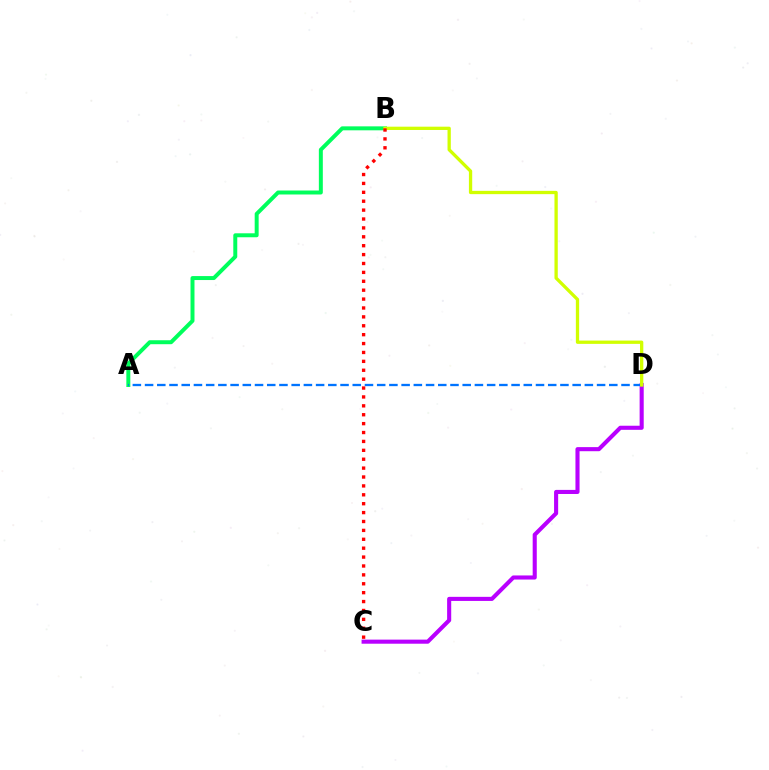{('C', 'D'): [{'color': '#b900ff', 'line_style': 'solid', 'thickness': 2.94}], ('A', 'B'): [{'color': '#00ff5c', 'line_style': 'solid', 'thickness': 2.86}], ('A', 'D'): [{'color': '#0074ff', 'line_style': 'dashed', 'thickness': 1.66}], ('B', 'D'): [{'color': '#d1ff00', 'line_style': 'solid', 'thickness': 2.37}], ('B', 'C'): [{'color': '#ff0000', 'line_style': 'dotted', 'thickness': 2.42}]}